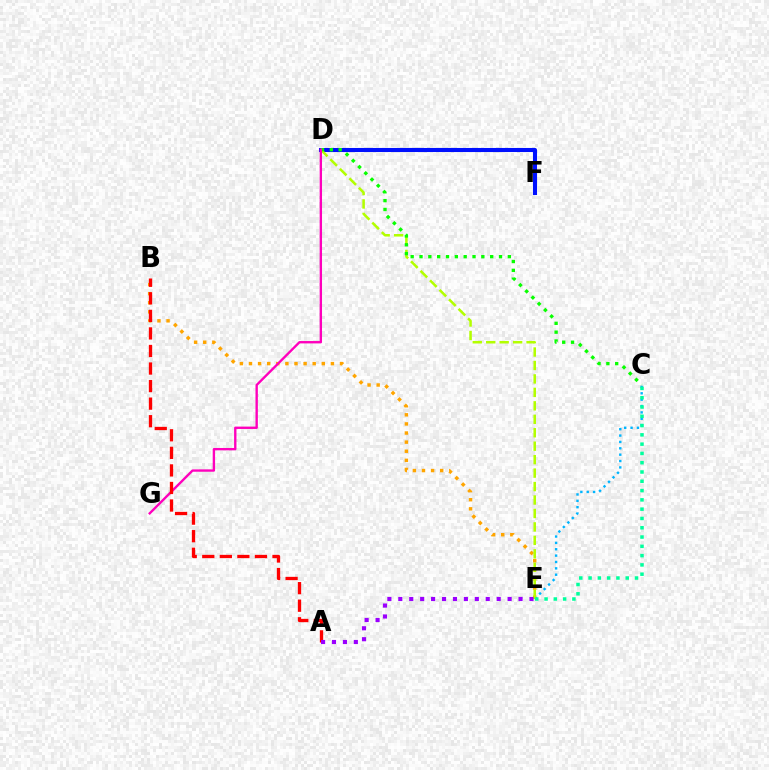{('D', 'F'): [{'color': '#0010ff', 'line_style': 'solid', 'thickness': 2.93}], ('B', 'E'): [{'color': '#ffa500', 'line_style': 'dotted', 'thickness': 2.47}], ('C', 'E'): [{'color': '#00b5ff', 'line_style': 'dotted', 'thickness': 1.73}, {'color': '#00ff9d', 'line_style': 'dotted', 'thickness': 2.52}], ('D', 'E'): [{'color': '#b3ff00', 'line_style': 'dashed', 'thickness': 1.83}], ('C', 'D'): [{'color': '#08ff00', 'line_style': 'dotted', 'thickness': 2.4}], ('D', 'G'): [{'color': '#ff00bd', 'line_style': 'solid', 'thickness': 1.71}], ('A', 'B'): [{'color': '#ff0000', 'line_style': 'dashed', 'thickness': 2.38}], ('A', 'E'): [{'color': '#9b00ff', 'line_style': 'dotted', 'thickness': 2.97}]}